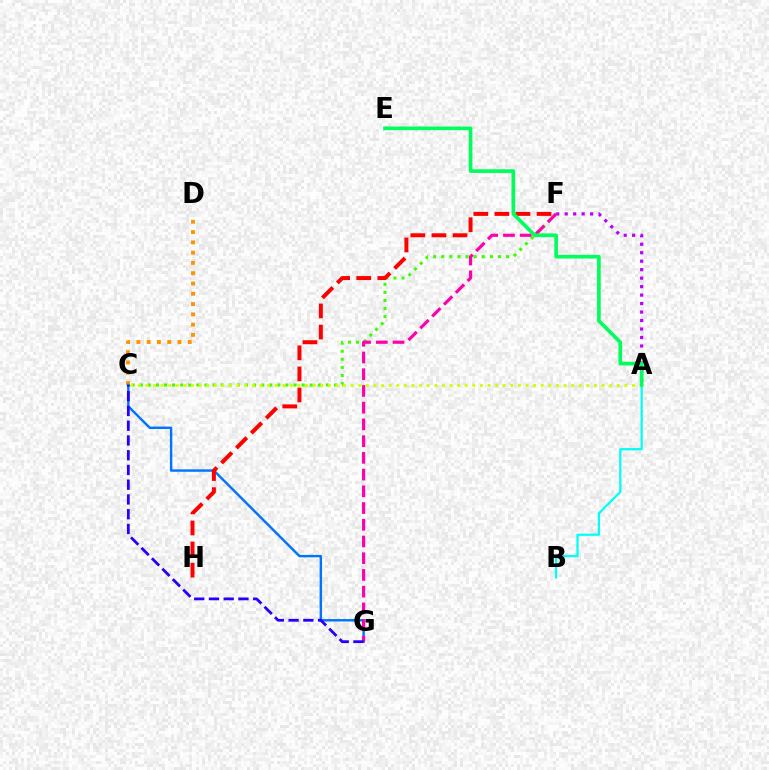{('A', 'F'): [{'color': '#b900ff', 'line_style': 'dotted', 'thickness': 2.3}], ('C', 'D'): [{'color': '#ff9400', 'line_style': 'dotted', 'thickness': 2.79}], ('C', 'F'): [{'color': '#3dff00', 'line_style': 'dotted', 'thickness': 2.2}], ('C', 'G'): [{'color': '#0074ff', 'line_style': 'solid', 'thickness': 1.75}, {'color': '#2500ff', 'line_style': 'dashed', 'thickness': 2.0}], ('F', 'G'): [{'color': '#ff00ac', 'line_style': 'dashed', 'thickness': 2.27}], ('A', 'B'): [{'color': '#00fff6', 'line_style': 'solid', 'thickness': 1.61}], ('F', 'H'): [{'color': '#ff0000', 'line_style': 'dashed', 'thickness': 2.86}], ('A', 'C'): [{'color': '#d1ff00', 'line_style': 'dotted', 'thickness': 2.07}], ('A', 'E'): [{'color': '#00ff5c', 'line_style': 'solid', 'thickness': 2.65}]}